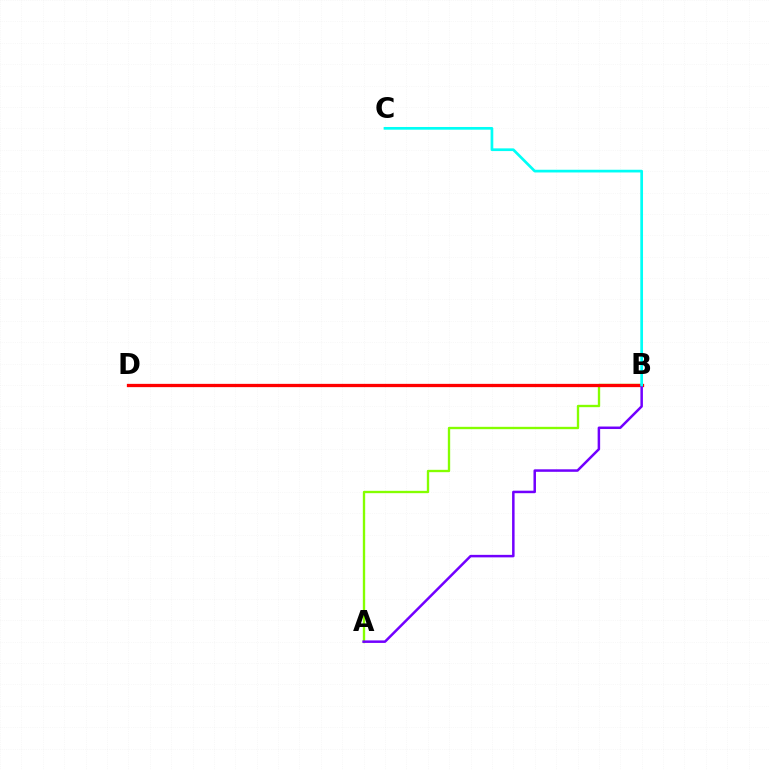{('A', 'B'): [{'color': '#84ff00', 'line_style': 'solid', 'thickness': 1.69}, {'color': '#7200ff', 'line_style': 'solid', 'thickness': 1.8}], ('B', 'D'): [{'color': '#ff0000', 'line_style': 'solid', 'thickness': 2.36}], ('B', 'C'): [{'color': '#00fff6', 'line_style': 'solid', 'thickness': 1.95}]}